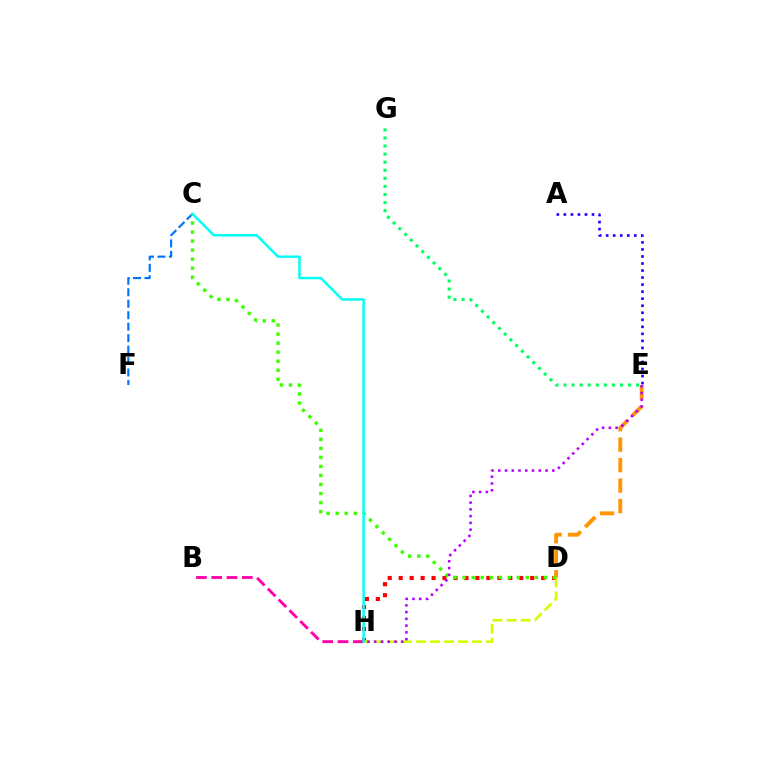{('B', 'H'): [{'color': '#ff00ac', 'line_style': 'dashed', 'thickness': 2.08}], ('D', 'H'): [{'color': '#ff0000', 'line_style': 'dotted', 'thickness': 2.98}, {'color': '#d1ff00', 'line_style': 'dashed', 'thickness': 1.9}], ('C', 'F'): [{'color': '#0074ff', 'line_style': 'dashed', 'thickness': 1.56}], ('A', 'E'): [{'color': '#2500ff', 'line_style': 'dotted', 'thickness': 1.91}], ('D', 'E'): [{'color': '#ff9400', 'line_style': 'dashed', 'thickness': 2.78}], ('E', 'G'): [{'color': '#00ff5c', 'line_style': 'dotted', 'thickness': 2.19}], ('C', 'D'): [{'color': '#3dff00', 'line_style': 'dotted', 'thickness': 2.45}], ('E', 'H'): [{'color': '#b900ff', 'line_style': 'dotted', 'thickness': 1.83}], ('C', 'H'): [{'color': '#00fff6', 'line_style': 'solid', 'thickness': 1.76}]}